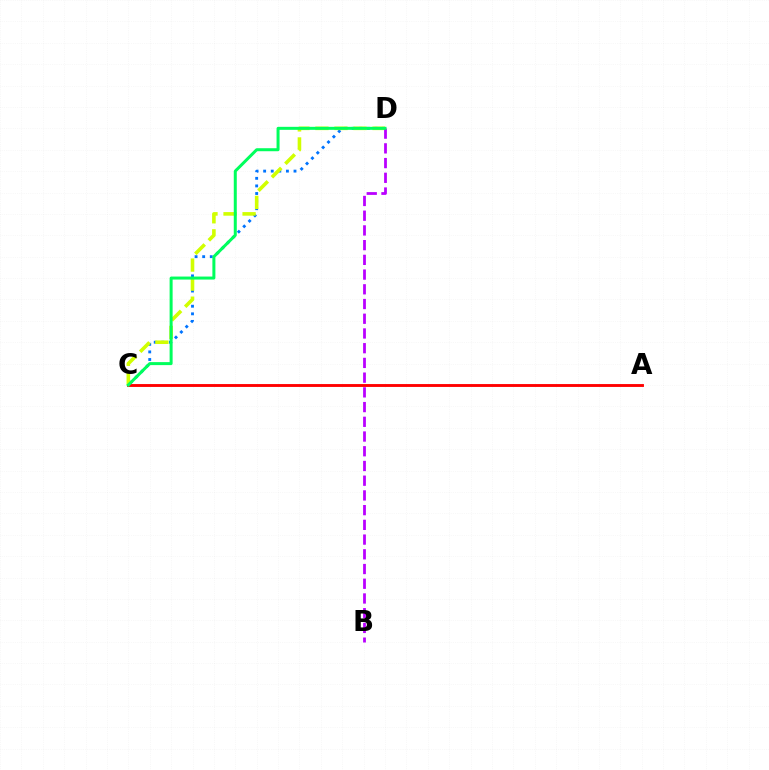{('C', 'D'): [{'color': '#0074ff', 'line_style': 'dotted', 'thickness': 2.06}, {'color': '#d1ff00', 'line_style': 'dashed', 'thickness': 2.59}, {'color': '#00ff5c', 'line_style': 'solid', 'thickness': 2.16}], ('A', 'C'): [{'color': '#ff0000', 'line_style': 'solid', 'thickness': 2.07}], ('B', 'D'): [{'color': '#b900ff', 'line_style': 'dashed', 'thickness': 2.0}]}